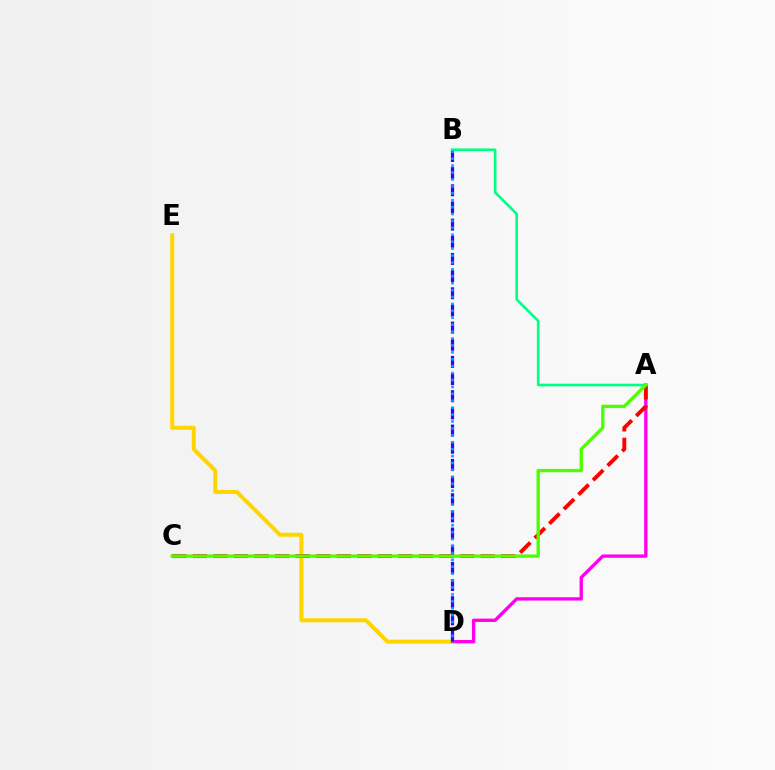{('A', 'D'): [{'color': '#ff00ed', 'line_style': 'solid', 'thickness': 2.4}], ('D', 'E'): [{'color': '#ffd500', 'line_style': 'solid', 'thickness': 2.89}], ('B', 'D'): [{'color': '#3700ff', 'line_style': 'dashed', 'thickness': 2.33}, {'color': '#009eff', 'line_style': 'dotted', 'thickness': 1.88}], ('A', 'B'): [{'color': '#00ff86', 'line_style': 'solid', 'thickness': 1.9}], ('A', 'C'): [{'color': '#ff0000', 'line_style': 'dashed', 'thickness': 2.79}, {'color': '#4fff00', 'line_style': 'solid', 'thickness': 2.4}]}